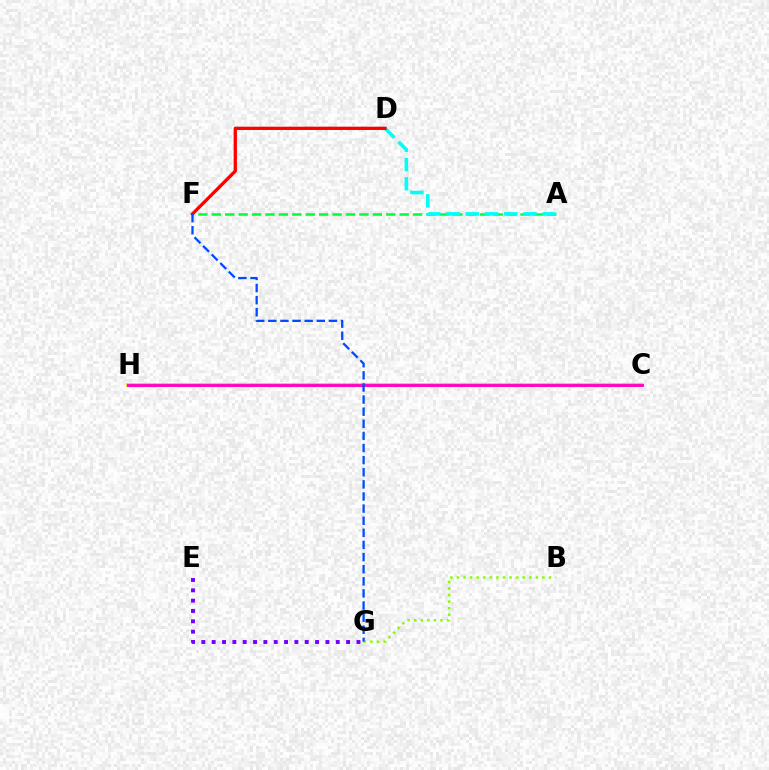{('C', 'H'): [{'color': '#ffbd00', 'line_style': 'solid', 'thickness': 2.64}, {'color': '#ff00cf', 'line_style': 'solid', 'thickness': 2.06}], ('E', 'G'): [{'color': '#7200ff', 'line_style': 'dotted', 'thickness': 2.81}], ('B', 'G'): [{'color': '#84ff00', 'line_style': 'dotted', 'thickness': 1.79}], ('A', 'F'): [{'color': '#00ff39', 'line_style': 'dashed', 'thickness': 1.82}], ('A', 'D'): [{'color': '#00fff6', 'line_style': 'dashed', 'thickness': 2.61}], ('D', 'F'): [{'color': '#ff0000', 'line_style': 'solid', 'thickness': 2.37}], ('F', 'G'): [{'color': '#004bff', 'line_style': 'dashed', 'thickness': 1.65}]}